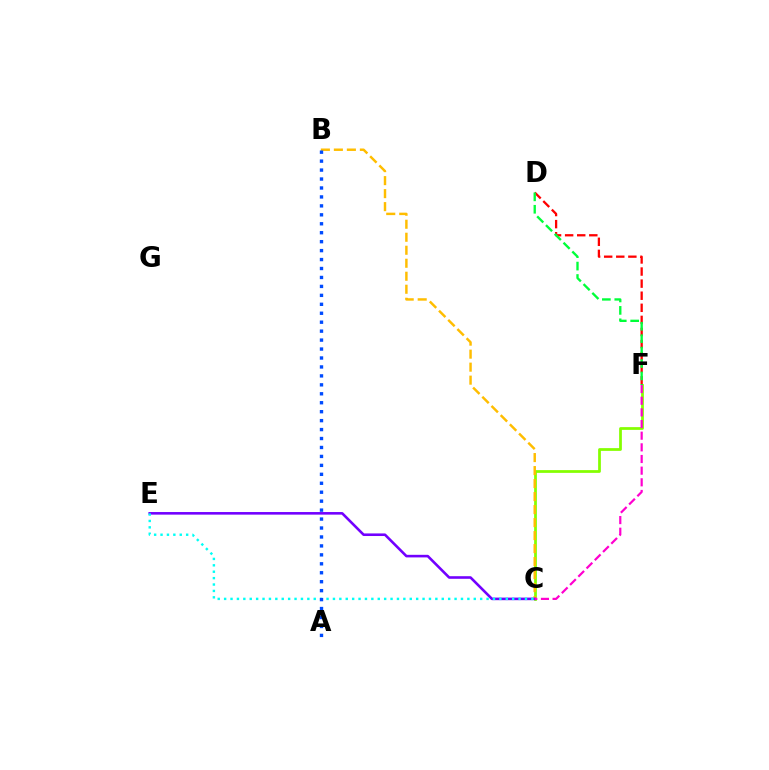{('C', 'F'): [{'color': '#84ff00', 'line_style': 'solid', 'thickness': 1.98}, {'color': '#ff00cf', 'line_style': 'dashed', 'thickness': 1.58}], ('B', 'C'): [{'color': '#ffbd00', 'line_style': 'dashed', 'thickness': 1.77}], ('D', 'F'): [{'color': '#ff0000', 'line_style': 'dashed', 'thickness': 1.64}, {'color': '#00ff39', 'line_style': 'dashed', 'thickness': 1.69}], ('C', 'E'): [{'color': '#7200ff', 'line_style': 'solid', 'thickness': 1.87}, {'color': '#00fff6', 'line_style': 'dotted', 'thickness': 1.74}], ('A', 'B'): [{'color': '#004bff', 'line_style': 'dotted', 'thickness': 2.43}]}